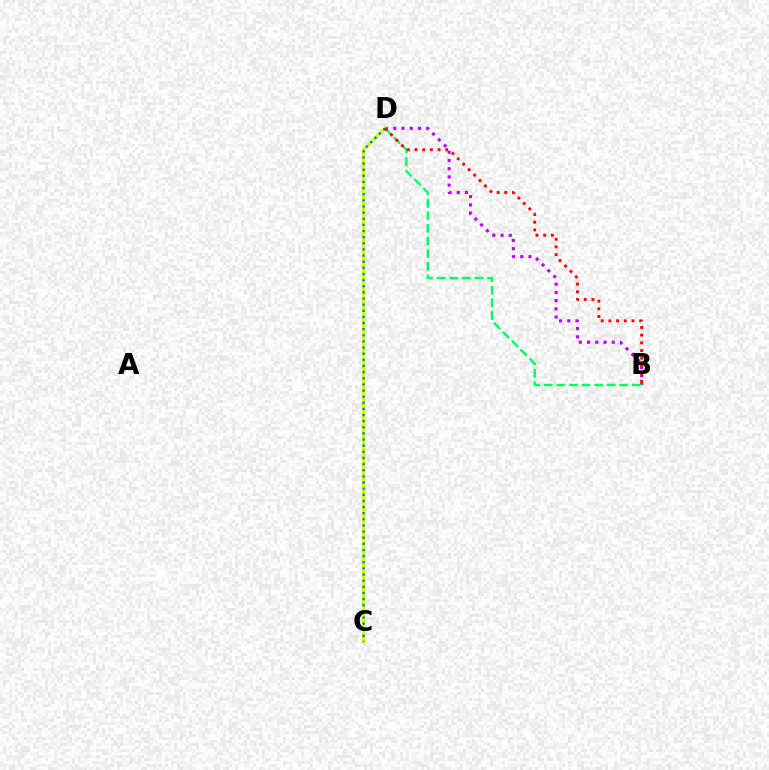{('B', 'D'): [{'color': '#b900ff', 'line_style': 'dotted', 'thickness': 2.23}, {'color': '#00ff5c', 'line_style': 'dashed', 'thickness': 1.71}, {'color': '#ff0000', 'line_style': 'dotted', 'thickness': 2.09}], ('C', 'D'): [{'color': '#d1ff00', 'line_style': 'solid', 'thickness': 2.41}, {'color': '#0074ff', 'line_style': 'dotted', 'thickness': 1.67}]}